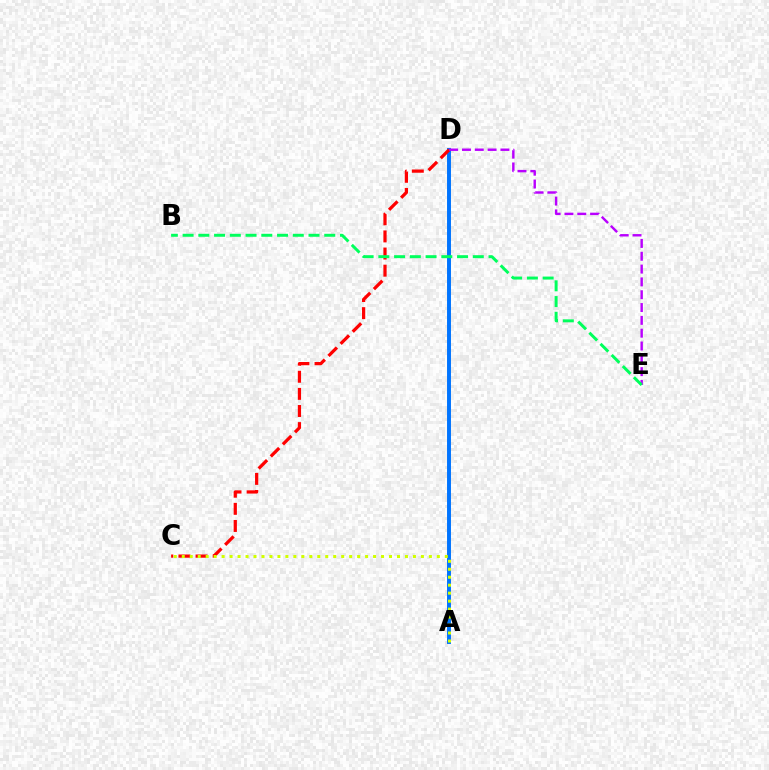{('A', 'D'): [{'color': '#0074ff', 'line_style': 'solid', 'thickness': 2.84}], ('C', 'D'): [{'color': '#ff0000', 'line_style': 'dashed', 'thickness': 2.33}], ('D', 'E'): [{'color': '#b900ff', 'line_style': 'dashed', 'thickness': 1.74}], ('A', 'C'): [{'color': '#d1ff00', 'line_style': 'dotted', 'thickness': 2.17}], ('B', 'E'): [{'color': '#00ff5c', 'line_style': 'dashed', 'thickness': 2.14}]}